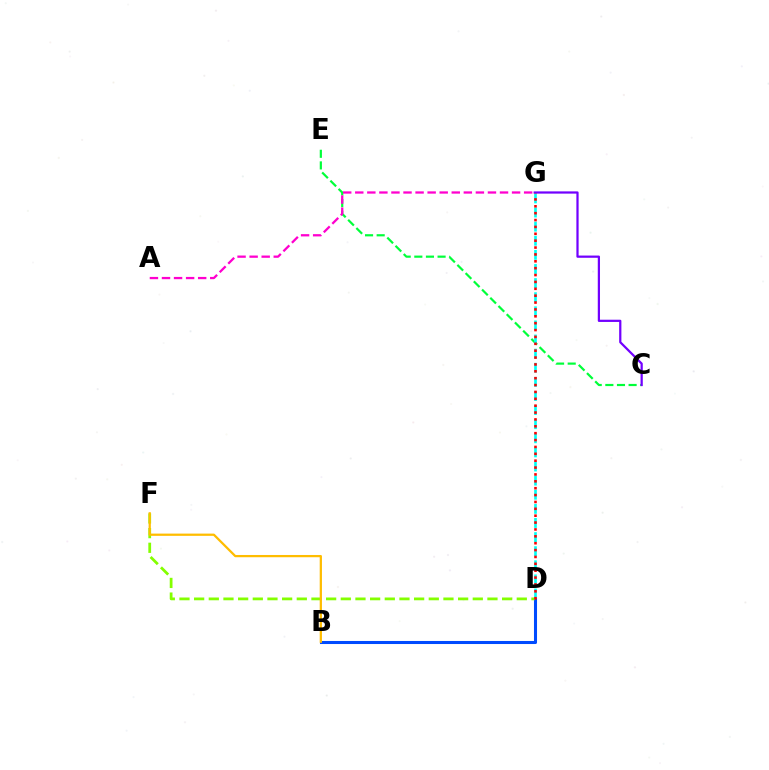{('B', 'D'): [{'color': '#004bff', 'line_style': 'solid', 'thickness': 2.2}], ('C', 'E'): [{'color': '#00ff39', 'line_style': 'dashed', 'thickness': 1.58}], ('D', 'G'): [{'color': '#00fff6', 'line_style': 'dashed', 'thickness': 1.92}, {'color': '#ff0000', 'line_style': 'dotted', 'thickness': 1.87}], ('C', 'G'): [{'color': '#7200ff', 'line_style': 'solid', 'thickness': 1.61}], ('D', 'F'): [{'color': '#84ff00', 'line_style': 'dashed', 'thickness': 1.99}], ('B', 'F'): [{'color': '#ffbd00', 'line_style': 'solid', 'thickness': 1.62}], ('A', 'G'): [{'color': '#ff00cf', 'line_style': 'dashed', 'thickness': 1.64}]}